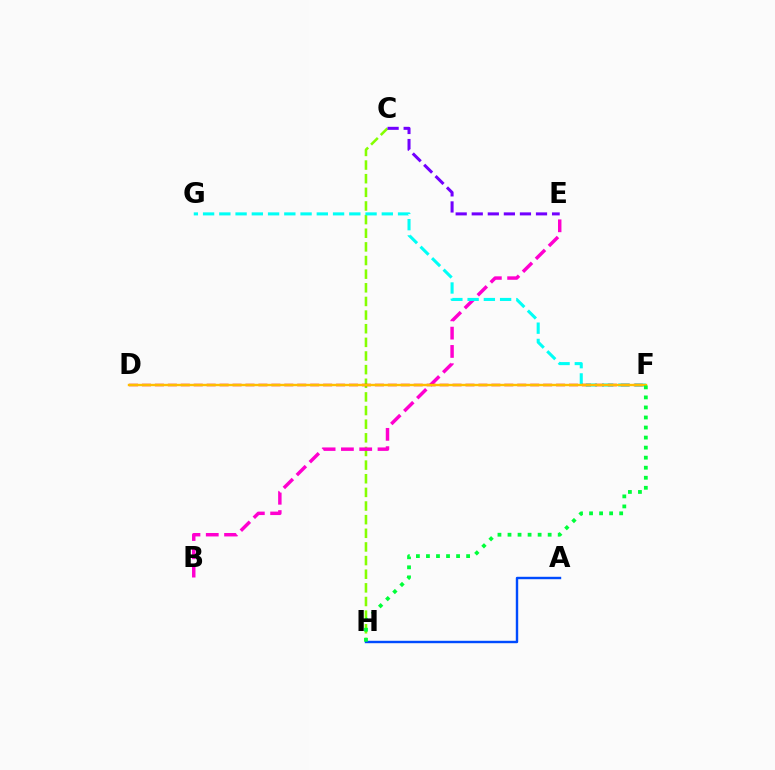{('C', 'H'): [{'color': '#84ff00', 'line_style': 'dashed', 'thickness': 1.85}], ('B', 'E'): [{'color': '#ff00cf', 'line_style': 'dashed', 'thickness': 2.49}], ('F', 'G'): [{'color': '#00fff6', 'line_style': 'dashed', 'thickness': 2.21}], ('D', 'F'): [{'color': '#ff0000', 'line_style': 'dashed', 'thickness': 1.76}, {'color': '#ffbd00', 'line_style': 'solid', 'thickness': 1.72}], ('C', 'E'): [{'color': '#7200ff', 'line_style': 'dashed', 'thickness': 2.18}], ('A', 'H'): [{'color': '#004bff', 'line_style': 'solid', 'thickness': 1.74}], ('F', 'H'): [{'color': '#00ff39', 'line_style': 'dotted', 'thickness': 2.73}]}